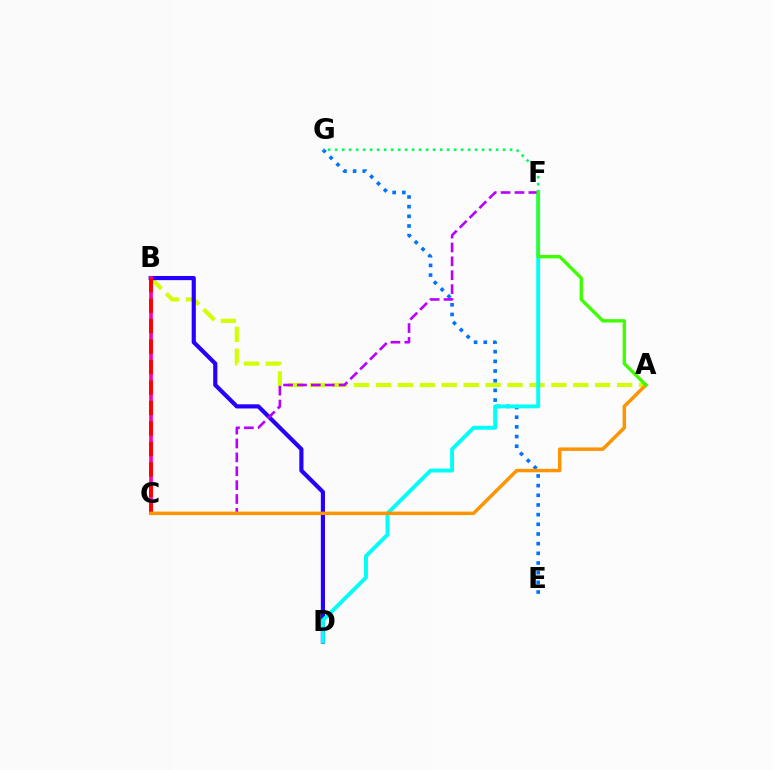{('A', 'B'): [{'color': '#d1ff00', 'line_style': 'dashed', 'thickness': 2.98}], ('B', 'D'): [{'color': '#2500ff', 'line_style': 'solid', 'thickness': 3.0}], ('E', 'G'): [{'color': '#0074ff', 'line_style': 'dotted', 'thickness': 2.63}], ('D', 'F'): [{'color': '#00fff6', 'line_style': 'solid', 'thickness': 2.81}], ('C', 'F'): [{'color': '#b900ff', 'line_style': 'dashed', 'thickness': 1.89}], ('B', 'C'): [{'color': '#ff00ac', 'line_style': 'solid', 'thickness': 2.62}, {'color': '#ff0000', 'line_style': 'dashed', 'thickness': 2.78}], ('F', 'G'): [{'color': '#00ff5c', 'line_style': 'dotted', 'thickness': 1.9}], ('A', 'C'): [{'color': '#ff9400', 'line_style': 'solid', 'thickness': 2.5}], ('A', 'F'): [{'color': '#3dff00', 'line_style': 'solid', 'thickness': 2.42}]}